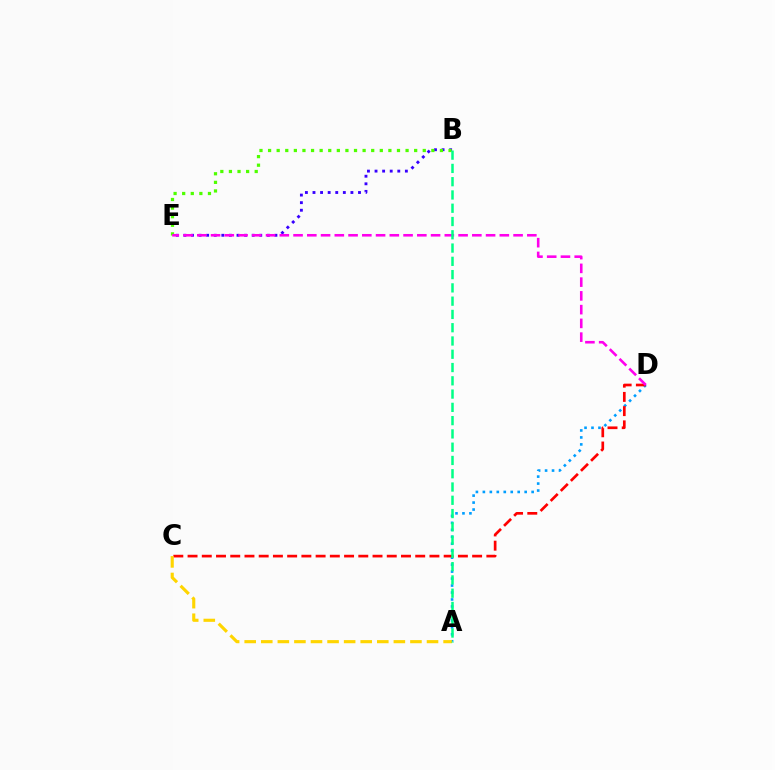{('A', 'D'): [{'color': '#009eff', 'line_style': 'dotted', 'thickness': 1.89}], ('C', 'D'): [{'color': '#ff0000', 'line_style': 'dashed', 'thickness': 1.93}], ('B', 'E'): [{'color': '#3700ff', 'line_style': 'dotted', 'thickness': 2.06}, {'color': '#4fff00', 'line_style': 'dotted', 'thickness': 2.33}], ('A', 'C'): [{'color': '#ffd500', 'line_style': 'dashed', 'thickness': 2.25}], ('D', 'E'): [{'color': '#ff00ed', 'line_style': 'dashed', 'thickness': 1.87}], ('A', 'B'): [{'color': '#00ff86', 'line_style': 'dashed', 'thickness': 1.8}]}